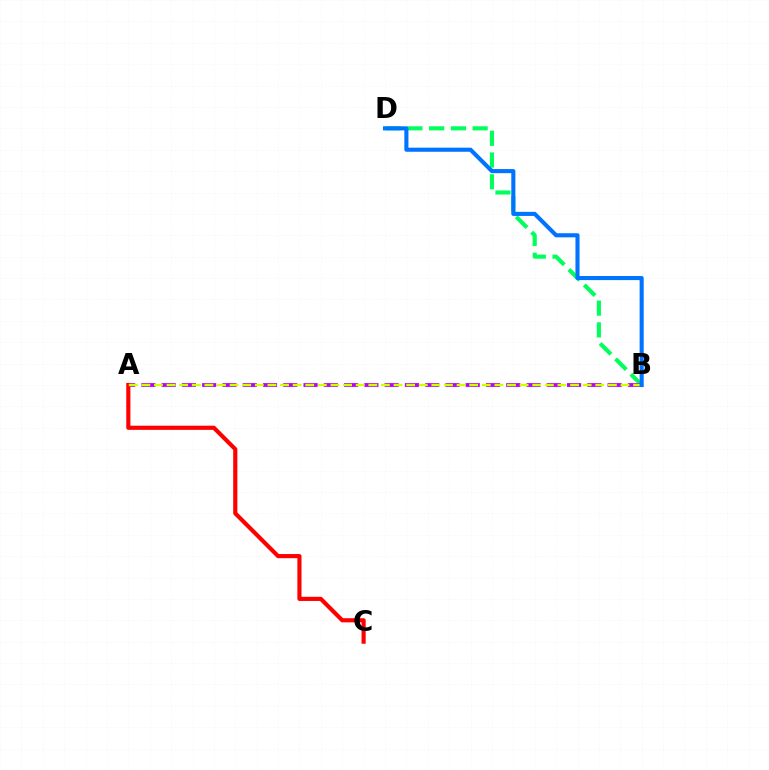{('B', 'D'): [{'color': '#00ff5c', 'line_style': 'dashed', 'thickness': 2.95}, {'color': '#0074ff', 'line_style': 'solid', 'thickness': 2.95}], ('A', 'B'): [{'color': '#b900ff', 'line_style': 'dashed', 'thickness': 2.75}, {'color': '#d1ff00', 'line_style': 'dashed', 'thickness': 1.71}], ('A', 'C'): [{'color': '#ff0000', 'line_style': 'solid', 'thickness': 2.98}]}